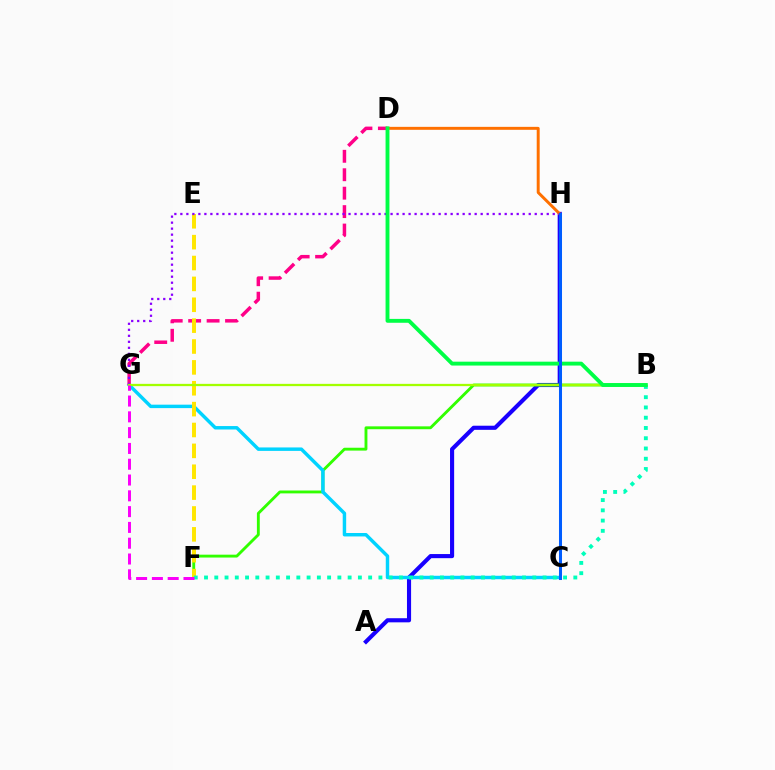{('A', 'H'): [{'color': '#1900ff', 'line_style': 'solid', 'thickness': 2.96}], ('C', 'H'): [{'color': '#ff0000', 'line_style': 'dashed', 'thickness': 1.99}, {'color': '#005dff', 'line_style': 'solid', 'thickness': 2.18}], ('B', 'F'): [{'color': '#31ff00', 'line_style': 'solid', 'thickness': 2.06}, {'color': '#00ffbb', 'line_style': 'dotted', 'thickness': 2.79}], ('D', 'H'): [{'color': '#ff7000', 'line_style': 'solid', 'thickness': 2.13}], ('C', 'G'): [{'color': '#00d3ff', 'line_style': 'solid', 'thickness': 2.48}], ('D', 'G'): [{'color': '#ff0088', 'line_style': 'dashed', 'thickness': 2.51}], ('E', 'F'): [{'color': '#ffe600', 'line_style': 'dashed', 'thickness': 2.84}], ('G', 'H'): [{'color': '#8a00ff', 'line_style': 'dotted', 'thickness': 1.63}], ('B', 'G'): [{'color': '#a2ff00', 'line_style': 'solid', 'thickness': 1.64}], ('F', 'G'): [{'color': '#fa00f9', 'line_style': 'dashed', 'thickness': 2.15}], ('B', 'D'): [{'color': '#00ff45', 'line_style': 'solid', 'thickness': 2.79}]}